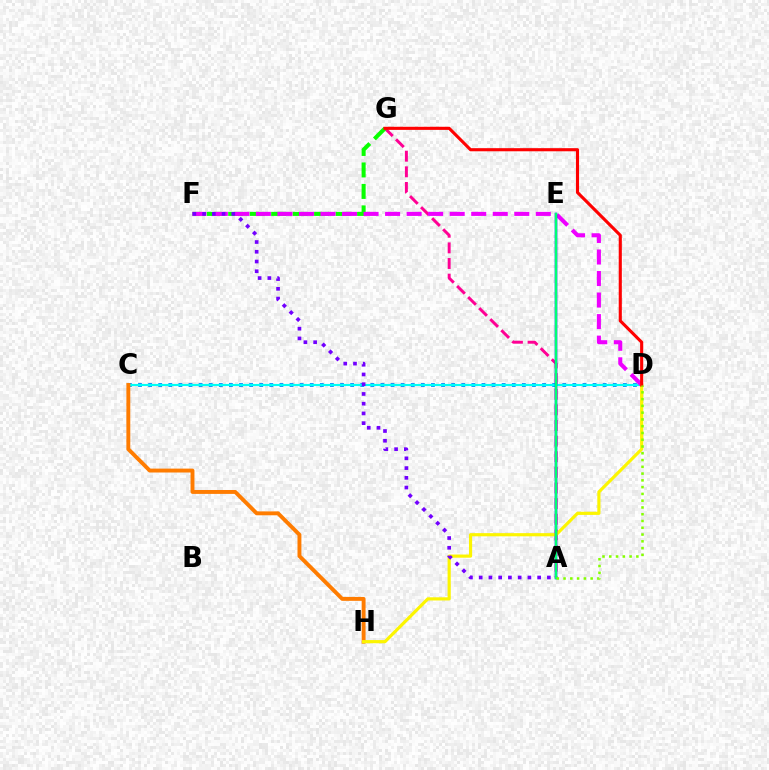{('A', 'G'): [{'color': '#ff0094', 'line_style': 'dashed', 'thickness': 2.12}], ('C', 'D'): [{'color': '#008cff', 'line_style': 'dotted', 'thickness': 2.74}, {'color': '#00fff6', 'line_style': 'solid', 'thickness': 1.53}], ('F', 'G'): [{'color': '#08ff00', 'line_style': 'dashed', 'thickness': 2.92}], ('C', 'H'): [{'color': '#ff7c00', 'line_style': 'solid', 'thickness': 2.81}], ('D', 'F'): [{'color': '#ee00ff', 'line_style': 'dashed', 'thickness': 2.93}], ('D', 'H'): [{'color': '#fcf500', 'line_style': 'solid', 'thickness': 2.28}], ('A', 'E'): [{'color': '#0010ff', 'line_style': 'solid', 'thickness': 1.8}, {'color': '#00ff74', 'line_style': 'solid', 'thickness': 1.69}], ('D', 'G'): [{'color': '#ff0000', 'line_style': 'solid', 'thickness': 2.24}], ('A', 'D'): [{'color': '#84ff00', 'line_style': 'dotted', 'thickness': 1.84}], ('A', 'F'): [{'color': '#7200ff', 'line_style': 'dotted', 'thickness': 2.65}]}